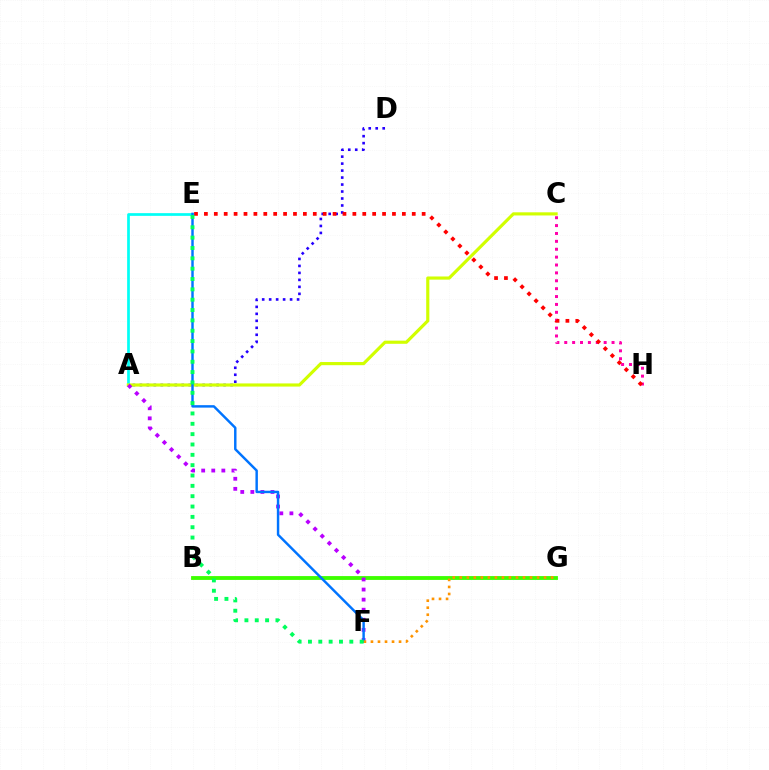{('B', 'G'): [{'color': '#3dff00', 'line_style': 'solid', 'thickness': 2.76}], ('A', 'D'): [{'color': '#2500ff', 'line_style': 'dotted', 'thickness': 1.9}], ('A', 'E'): [{'color': '#00fff6', 'line_style': 'solid', 'thickness': 1.95}], ('A', 'C'): [{'color': '#d1ff00', 'line_style': 'solid', 'thickness': 2.27}], ('A', 'F'): [{'color': '#b900ff', 'line_style': 'dotted', 'thickness': 2.74}], ('C', 'H'): [{'color': '#ff00ac', 'line_style': 'dotted', 'thickness': 2.14}], ('E', 'F'): [{'color': '#0074ff', 'line_style': 'solid', 'thickness': 1.76}, {'color': '#00ff5c', 'line_style': 'dotted', 'thickness': 2.81}], ('F', 'G'): [{'color': '#ff9400', 'line_style': 'dotted', 'thickness': 1.91}], ('E', 'H'): [{'color': '#ff0000', 'line_style': 'dotted', 'thickness': 2.69}]}